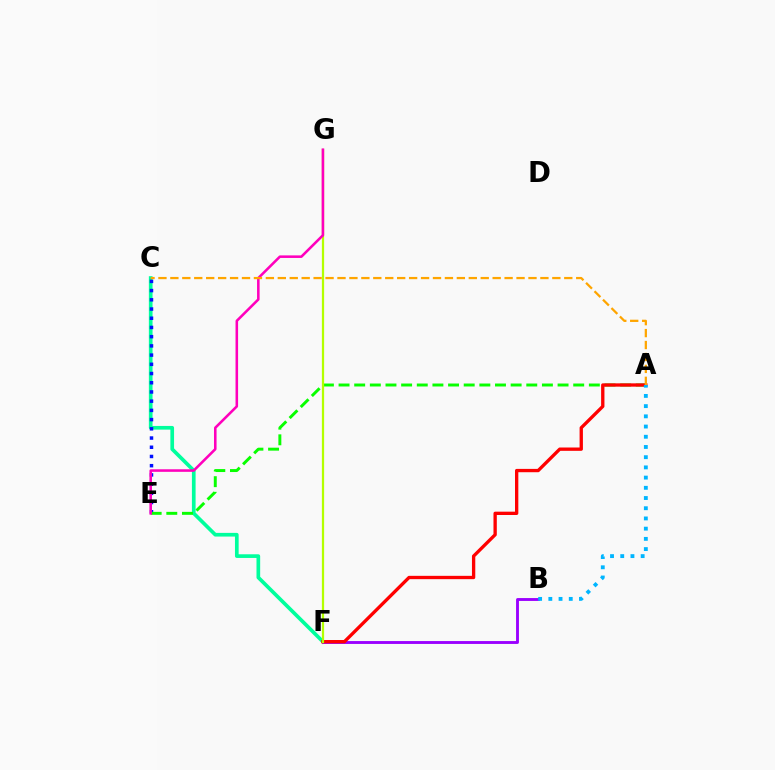{('C', 'F'): [{'color': '#00ff9d', 'line_style': 'solid', 'thickness': 2.65}], ('C', 'E'): [{'color': '#0010ff', 'line_style': 'dotted', 'thickness': 2.5}], ('A', 'E'): [{'color': '#08ff00', 'line_style': 'dashed', 'thickness': 2.13}], ('B', 'F'): [{'color': '#9b00ff', 'line_style': 'solid', 'thickness': 2.07}], ('A', 'F'): [{'color': '#ff0000', 'line_style': 'solid', 'thickness': 2.39}], ('A', 'B'): [{'color': '#00b5ff', 'line_style': 'dotted', 'thickness': 2.77}], ('F', 'G'): [{'color': '#b3ff00', 'line_style': 'solid', 'thickness': 1.61}], ('E', 'G'): [{'color': '#ff00bd', 'line_style': 'solid', 'thickness': 1.84}], ('A', 'C'): [{'color': '#ffa500', 'line_style': 'dashed', 'thickness': 1.62}]}